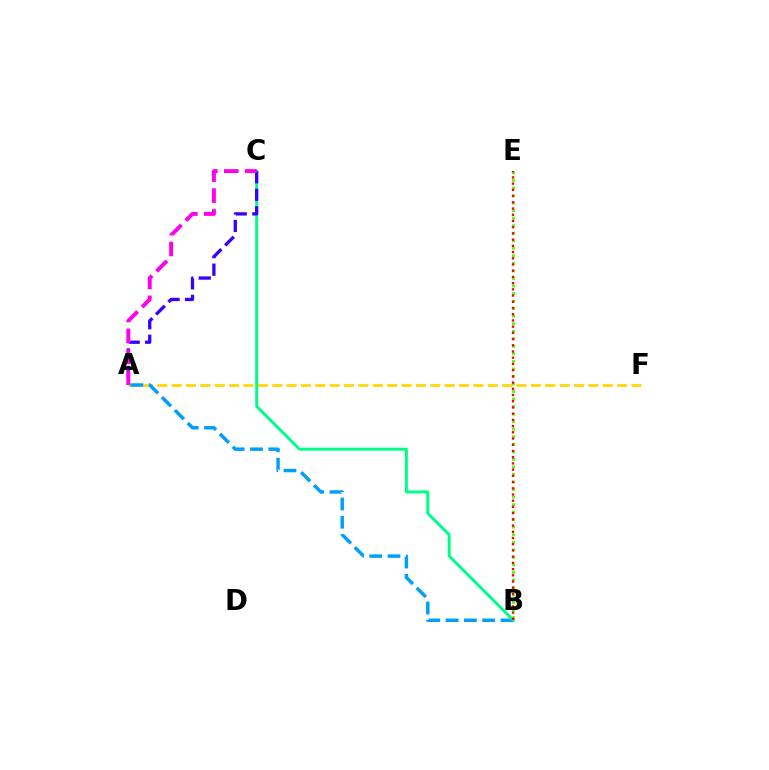{('A', 'F'): [{'color': '#ffd500', 'line_style': 'dashed', 'thickness': 1.95}], ('A', 'B'): [{'color': '#009eff', 'line_style': 'dashed', 'thickness': 2.48}], ('B', 'C'): [{'color': '#00ff86', 'line_style': 'solid', 'thickness': 2.12}], ('B', 'E'): [{'color': '#4fff00', 'line_style': 'dotted', 'thickness': 2.05}, {'color': '#ff0000', 'line_style': 'dotted', 'thickness': 1.69}], ('A', 'C'): [{'color': '#3700ff', 'line_style': 'dashed', 'thickness': 2.38}, {'color': '#ff00ed', 'line_style': 'dashed', 'thickness': 2.84}]}